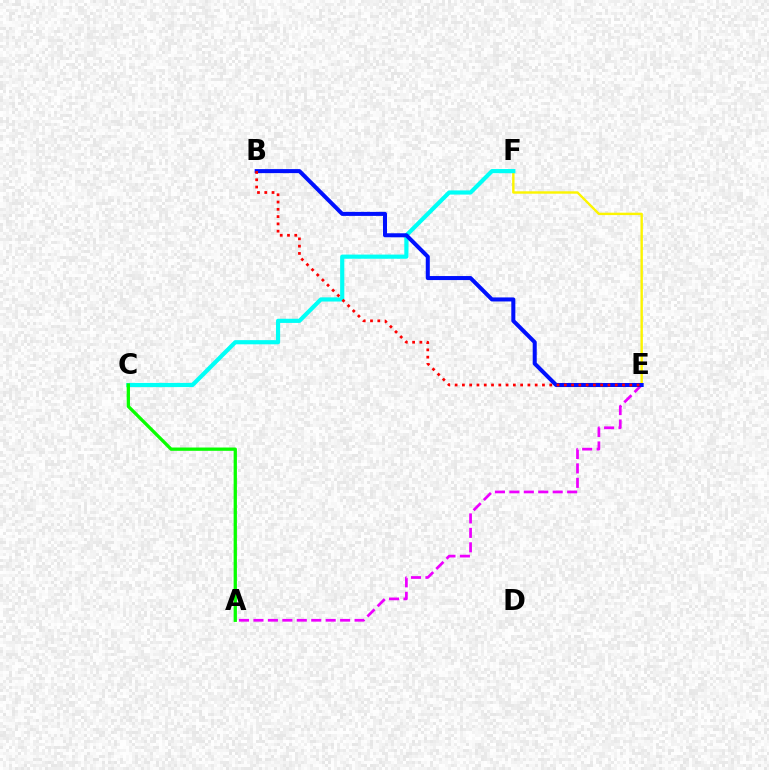{('A', 'E'): [{'color': '#ee00ff', 'line_style': 'dashed', 'thickness': 1.96}], ('E', 'F'): [{'color': '#fcf500', 'line_style': 'solid', 'thickness': 1.73}], ('C', 'F'): [{'color': '#00fff6', 'line_style': 'solid', 'thickness': 3.0}], ('B', 'E'): [{'color': '#0010ff', 'line_style': 'solid', 'thickness': 2.9}, {'color': '#ff0000', 'line_style': 'dotted', 'thickness': 1.98}], ('A', 'C'): [{'color': '#08ff00', 'line_style': 'solid', 'thickness': 2.37}]}